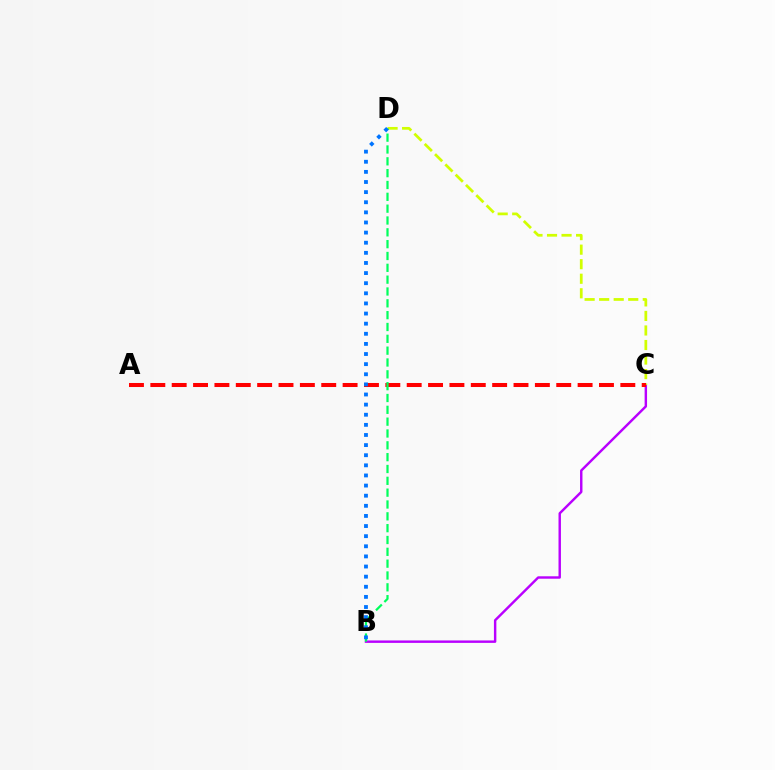{('B', 'C'): [{'color': '#b900ff', 'line_style': 'solid', 'thickness': 1.75}], ('C', 'D'): [{'color': '#d1ff00', 'line_style': 'dashed', 'thickness': 1.98}], ('A', 'C'): [{'color': '#ff0000', 'line_style': 'dashed', 'thickness': 2.9}], ('B', 'D'): [{'color': '#00ff5c', 'line_style': 'dashed', 'thickness': 1.61}, {'color': '#0074ff', 'line_style': 'dotted', 'thickness': 2.75}]}